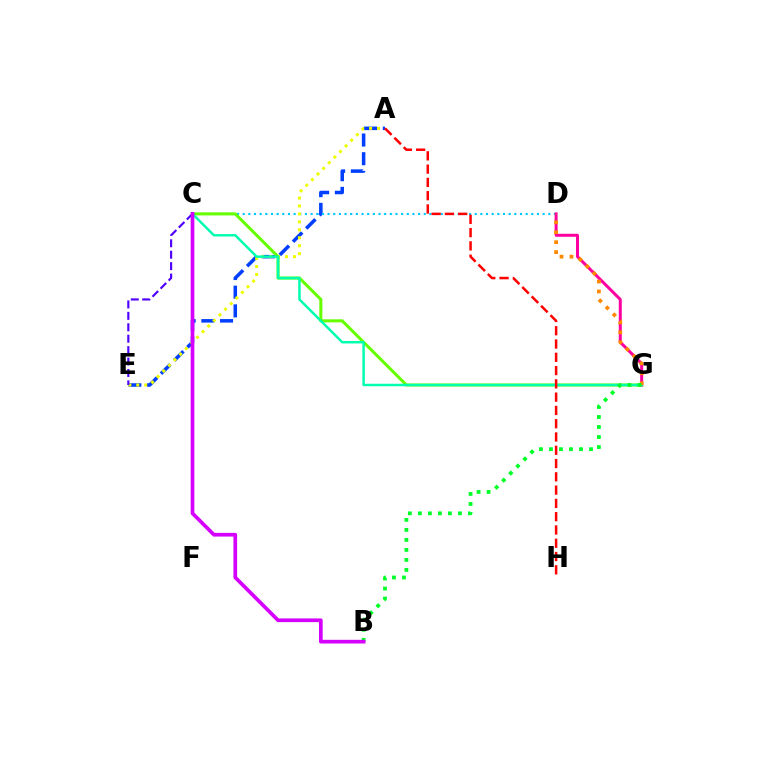{('A', 'E'): [{'color': '#003fff', 'line_style': 'dashed', 'thickness': 2.54}, {'color': '#eeff00', 'line_style': 'dotted', 'thickness': 2.16}], ('C', 'D'): [{'color': '#00c7ff', 'line_style': 'dotted', 'thickness': 1.54}], ('C', 'G'): [{'color': '#66ff00', 'line_style': 'solid', 'thickness': 2.2}, {'color': '#00ffaf', 'line_style': 'solid', 'thickness': 1.78}], ('D', 'G'): [{'color': '#ff00a0', 'line_style': 'solid', 'thickness': 2.15}, {'color': '#ff8800', 'line_style': 'dotted', 'thickness': 2.7}], ('C', 'E'): [{'color': '#4f00ff', 'line_style': 'dashed', 'thickness': 1.55}], ('B', 'G'): [{'color': '#00ff27', 'line_style': 'dotted', 'thickness': 2.72}], ('A', 'H'): [{'color': '#ff0000', 'line_style': 'dashed', 'thickness': 1.8}], ('B', 'C'): [{'color': '#d600ff', 'line_style': 'solid', 'thickness': 2.66}]}